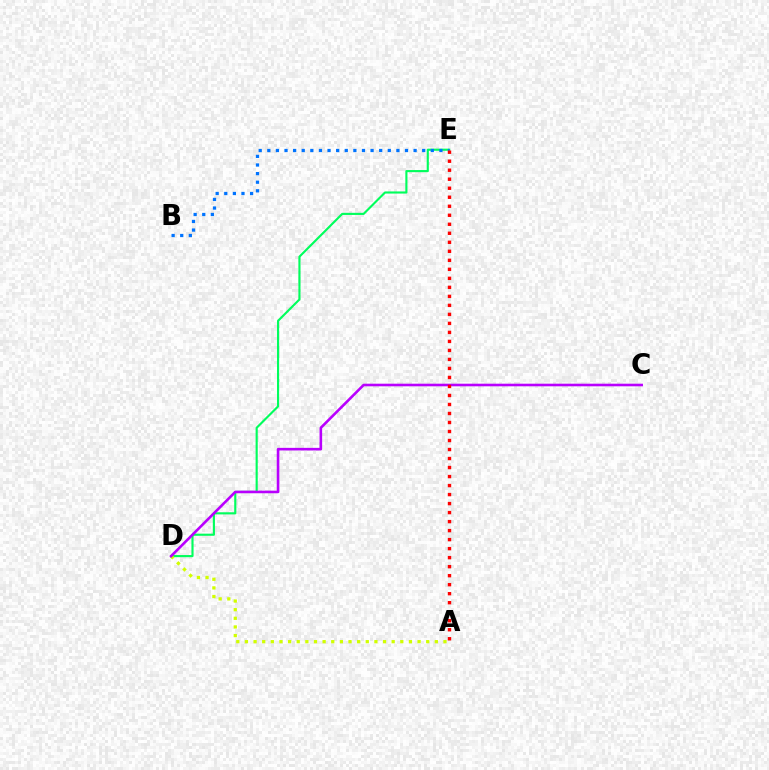{('D', 'E'): [{'color': '#00ff5c', 'line_style': 'solid', 'thickness': 1.54}], ('A', 'D'): [{'color': '#d1ff00', 'line_style': 'dotted', 'thickness': 2.35}], ('C', 'D'): [{'color': '#b900ff', 'line_style': 'solid', 'thickness': 1.88}], ('B', 'E'): [{'color': '#0074ff', 'line_style': 'dotted', 'thickness': 2.34}], ('A', 'E'): [{'color': '#ff0000', 'line_style': 'dotted', 'thickness': 2.45}]}